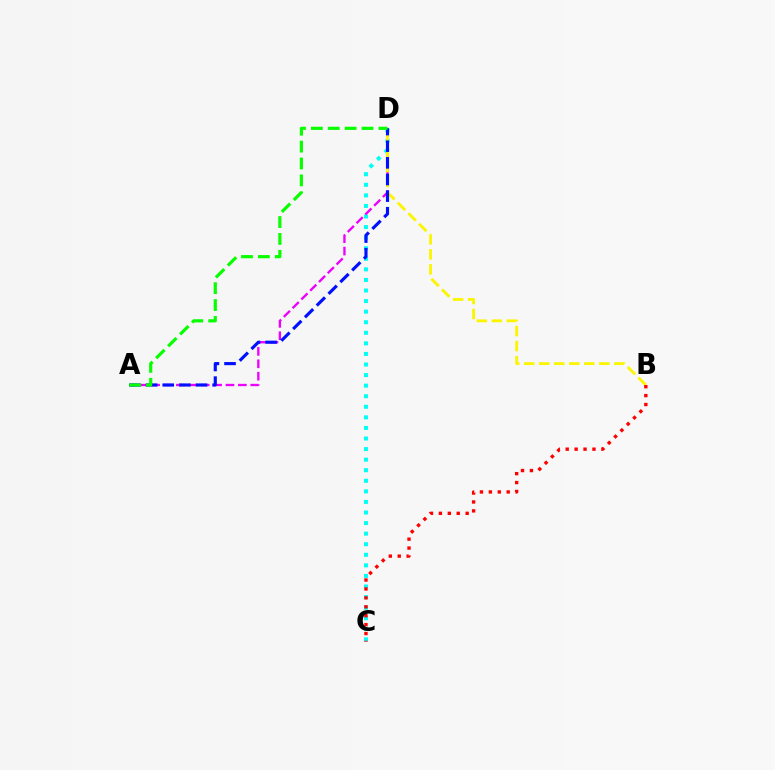{('C', 'D'): [{'color': '#00fff6', 'line_style': 'dotted', 'thickness': 2.87}], ('A', 'D'): [{'color': '#ee00ff', 'line_style': 'dashed', 'thickness': 1.68}, {'color': '#0010ff', 'line_style': 'dashed', 'thickness': 2.26}, {'color': '#08ff00', 'line_style': 'dashed', 'thickness': 2.29}], ('B', 'D'): [{'color': '#fcf500', 'line_style': 'dashed', 'thickness': 2.04}], ('B', 'C'): [{'color': '#ff0000', 'line_style': 'dotted', 'thickness': 2.42}]}